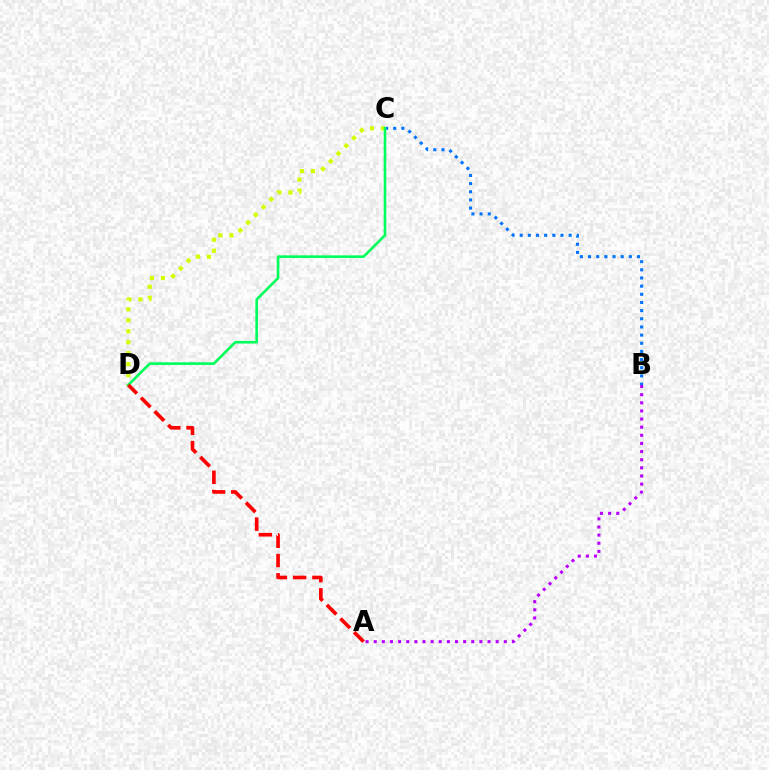{('B', 'C'): [{'color': '#0074ff', 'line_style': 'dotted', 'thickness': 2.22}], ('C', 'D'): [{'color': '#d1ff00', 'line_style': 'dotted', 'thickness': 2.98}, {'color': '#00ff5c', 'line_style': 'solid', 'thickness': 1.9}], ('A', 'D'): [{'color': '#ff0000', 'line_style': 'dashed', 'thickness': 2.62}], ('A', 'B'): [{'color': '#b900ff', 'line_style': 'dotted', 'thickness': 2.21}]}